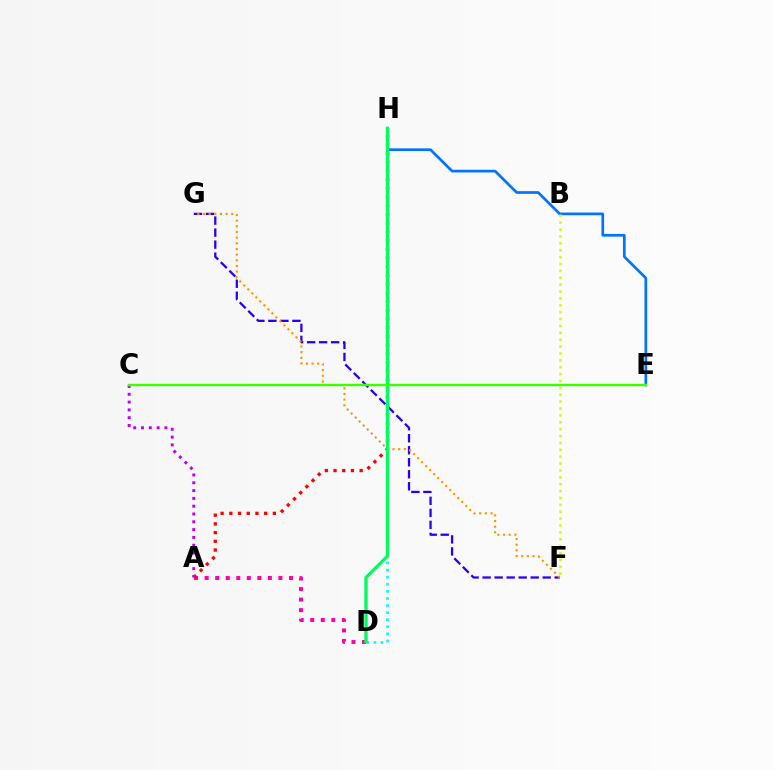{('D', 'H'): [{'color': '#00fff6', 'line_style': 'dotted', 'thickness': 1.92}, {'color': '#00ff5c', 'line_style': 'solid', 'thickness': 2.36}], ('E', 'H'): [{'color': '#0074ff', 'line_style': 'solid', 'thickness': 1.94}], ('A', 'D'): [{'color': '#ff00ac', 'line_style': 'dotted', 'thickness': 2.86}], ('A', 'H'): [{'color': '#ff0000', 'line_style': 'dotted', 'thickness': 2.36}], ('F', 'G'): [{'color': '#2500ff', 'line_style': 'dashed', 'thickness': 1.63}, {'color': '#ff9400', 'line_style': 'dotted', 'thickness': 1.54}], ('A', 'C'): [{'color': '#b900ff', 'line_style': 'dotted', 'thickness': 2.12}], ('C', 'E'): [{'color': '#3dff00', 'line_style': 'solid', 'thickness': 1.75}], ('B', 'F'): [{'color': '#d1ff00', 'line_style': 'dotted', 'thickness': 1.87}]}